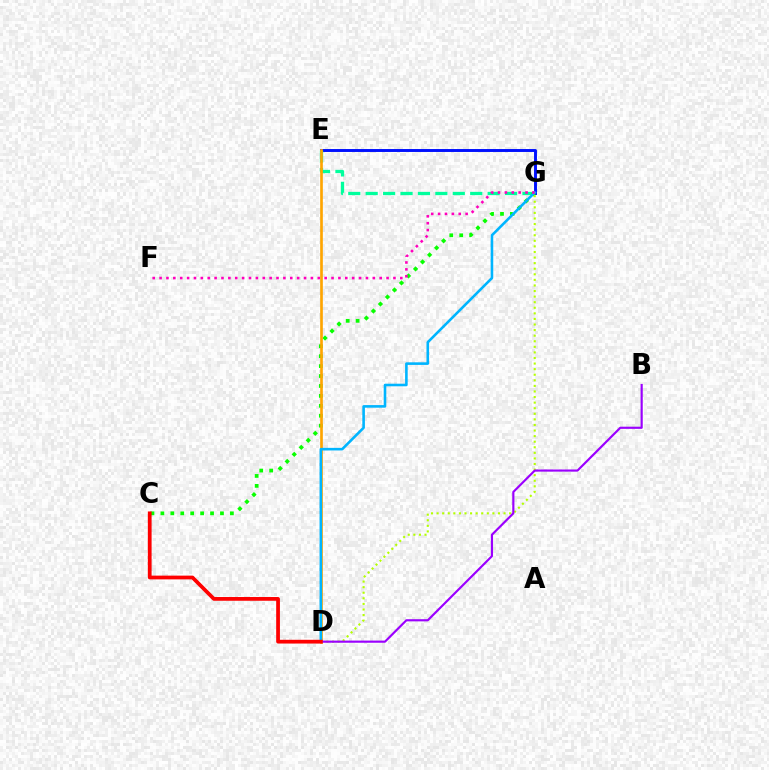{('E', 'G'): [{'color': '#0010ff', 'line_style': 'solid', 'thickness': 2.11}, {'color': '#00ff9d', 'line_style': 'dashed', 'thickness': 2.37}], ('C', 'G'): [{'color': '#08ff00', 'line_style': 'dotted', 'thickness': 2.7}], ('D', 'E'): [{'color': '#ffa500', 'line_style': 'solid', 'thickness': 1.92}], ('D', 'G'): [{'color': '#00b5ff', 'line_style': 'solid', 'thickness': 1.87}, {'color': '#b3ff00', 'line_style': 'dotted', 'thickness': 1.52}], ('B', 'D'): [{'color': '#9b00ff', 'line_style': 'solid', 'thickness': 1.56}], ('C', 'D'): [{'color': '#ff0000', 'line_style': 'solid', 'thickness': 2.7}], ('F', 'G'): [{'color': '#ff00bd', 'line_style': 'dotted', 'thickness': 1.87}]}